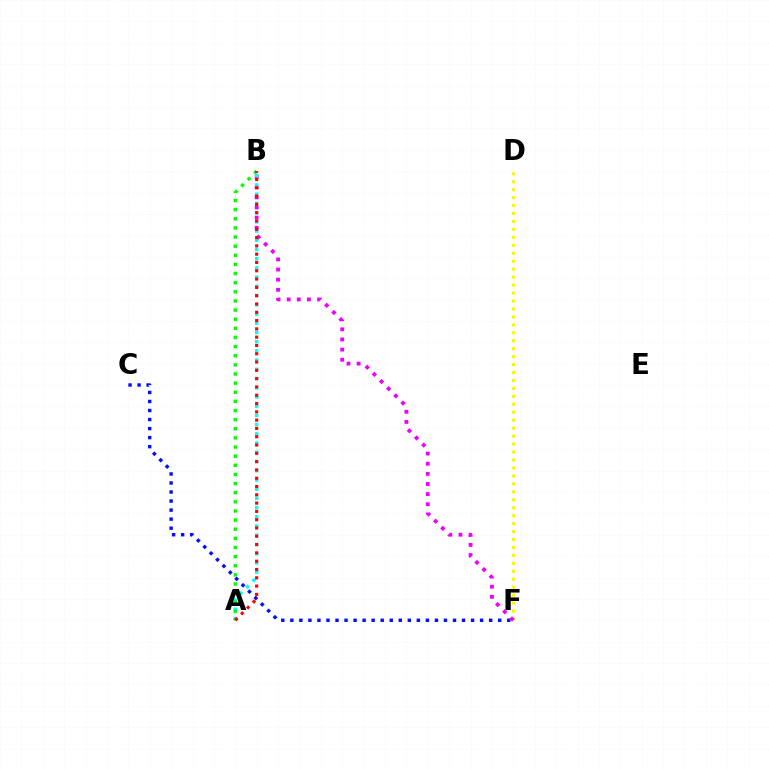{('C', 'F'): [{'color': '#0010ff', 'line_style': 'dotted', 'thickness': 2.46}], ('D', 'F'): [{'color': '#fcf500', 'line_style': 'dotted', 'thickness': 2.16}], ('B', 'F'): [{'color': '#ee00ff', 'line_style': 'dotted', 'thickness': 2.75}], ('A', 'B'): [{'color': '#00fff6', 'line_style': 'dotted', 'thickness': 2.5}, {'color': '#08ff00', 'line_style': 'dotted', 'thickness': 2.48}, {'color': '#ff0000', 'line_style': 'dotted', 'thickness': 2.25}]}